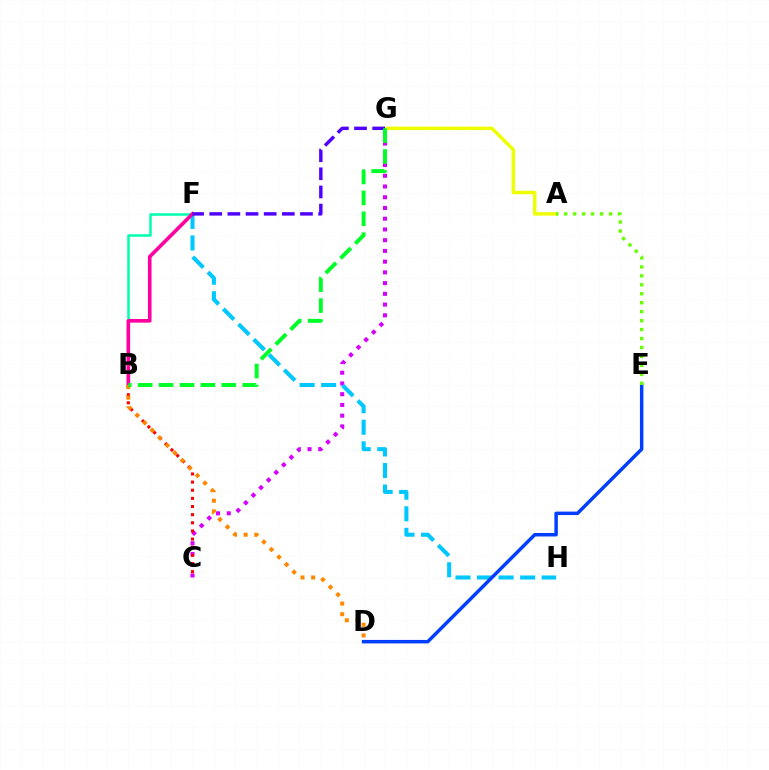{('C', 'G'): [{'color': '#d600ff', 'line_style': 'dotted', 'thickness': 2.92}], ('B', 'C'): [{'color': '#ff0000', 'line_style': 'dotted', 'thickness': 2.21}], ('F', 'H'): [{'color': '#00c7ff', 'line_style': 'dashed', 'thickness': 2.93}], ('A', 'G'): [{'color': '#eeff00', 'line_style': 'solid', 'thickness': 2.5}], ('B', 'F'): [{'color': '#00ffaf', 'line_style': 'solid', 'thickness': 1.8}, {'color': '#ff00a0', 'line_style': 'solid', 'thickness': 2.62}], ('B', 'D'): [{'color': '#ff8800', 'line_style': 'dotted', 'thickness': 2.89}], ('D', 'E'): [{'color': '#003fff', 'line_style': 'solid', 'thickness': 2.51}], ('F', 'G'): [{'color': '#4f00ff', 'line_style': 'dashed', 'thickness': 2.47}], ('B', 'G'): [{'color': '#00ff27', 'line_style': 'dashed', 'thickness': 2.84}], ('A', 'E'): [{'color': '#66ff00', 'line_style': 'dotted', 'thickness': 2.43}]}